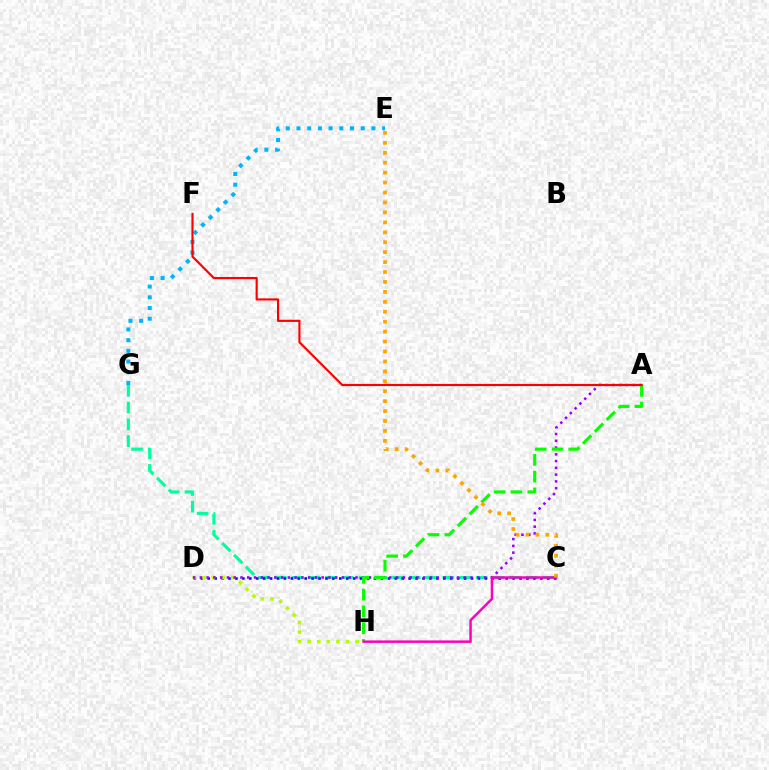{('E', 'G'): [{'color': '#00b5ff', 'line_style': 'dotted', 'thickness': 2.91}], ('C', 'G'): [{'color': '#00ff9d', 'line_style': 'dashed', 'thickness': 2.28}], ('C', 'D'): [{'color': '#0010ff', 'line_style': 'dotted', 'thickness': 1.88}], ('D', 'H'): [{'color': '#b3ff00', 'line_style': 'dotted', 'thickness': 2.61}], ('A', 'D'): [{'color': '#9b00ff', 'line_style': 'dotted', 'thickness': 1.84}], ('A', 'H'): [{'color': '#08ff00', 'line_style': 'dashed', 'thickness': 2.28}], ('C', 'H'): [{'color': '#ff00bd', 'line_style': 'solid', 'thickness': 1.8}], ('C', 'E'): [{'color': '#ffa500', 'line_style': 'dotted', 'thickness': 2.7}], ('A', 'F'): [{'color': '#ff0000', 'line_style': 'solid', 'thickness': 1.55}]}